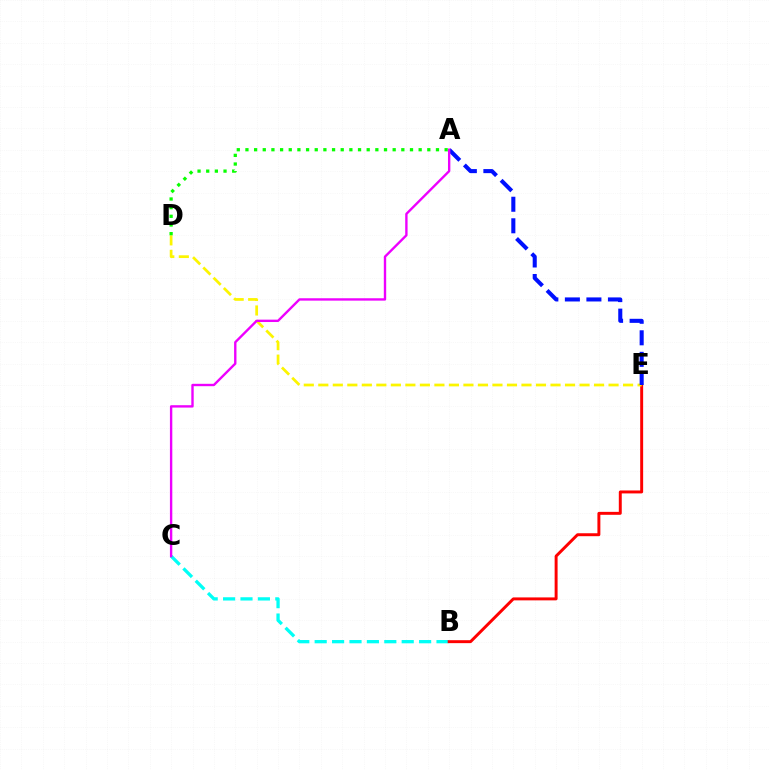{('B', 'C'): [{'color': '#00fff6', 'line_style': 'dashed', 'thickness': 2.36}], ('B', 'E'): [{'color': '#ff0000', 'line_style': 'solid', 'thickness': 2.12}], ('D', 'E'): [{'color': '#fcf500', 'line_style': 'dashed', 'thickness': 1.97}], ('A', 'E'): [{'color': '#0010ff', 'line_style': 'dashed', 'thickness': 2.92}], ('A', 'D'): [{'color': '#08ff00', 'line_style': 'dotted', 'thickness': 2.35}], ('A', 'C'): [{'color': '#ee00ff', 'line_style': 'solid', 'thickness': 1.71}]}